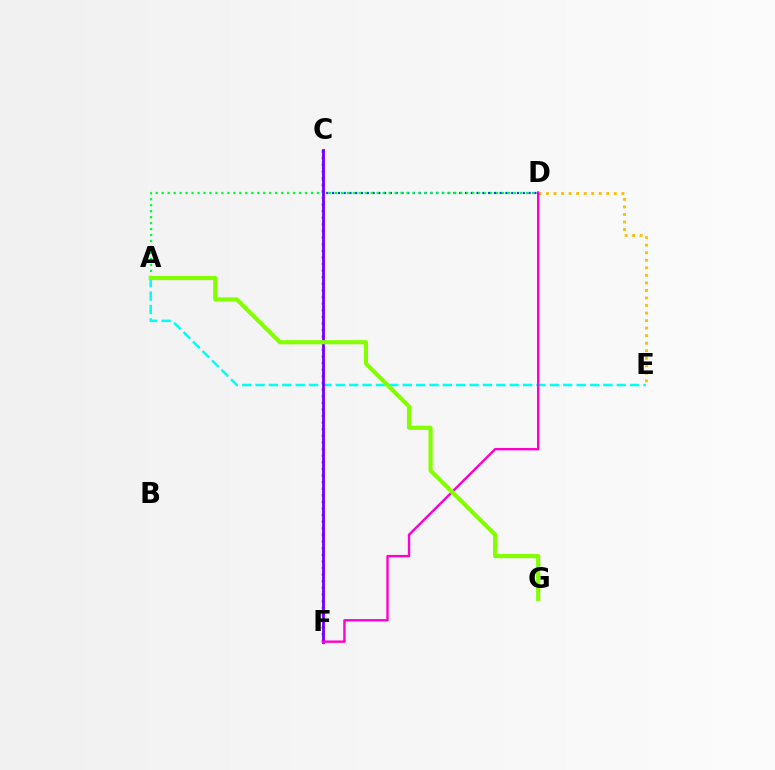{('C', 'D'): [{'color': '#004bff', 'line_style': 'dotted', 'thickness': 1.57}], ('A', 'D'): [{'color': '#00ff39', 'line_style': 'dotted', 'thickness': 1.62}], ('D', 'E'): [{'color': '#ffbd00', 'line_style': 'dotted', 'thickness': 2.05}], ('C', 'F'): [{'color': '#ff0000', 'line_style': 'dotted', 'thickness': 1.8}, {'color': '#7200ff', 'line_style': 'solid', 'thickness': 2.04}], ('A', 'E'): [{'color': '#00fff6', 'line_style': 'dashed', 'thickness': 1.82}], ('D', 'F'): [{'color': '#ff00cf', 'line_style': 'solid', 'thickness': 1.72}], ('A', 'G'): [{'color': '#84ff00', 'line_style': 'solid', 'thickness': 2.99}]}